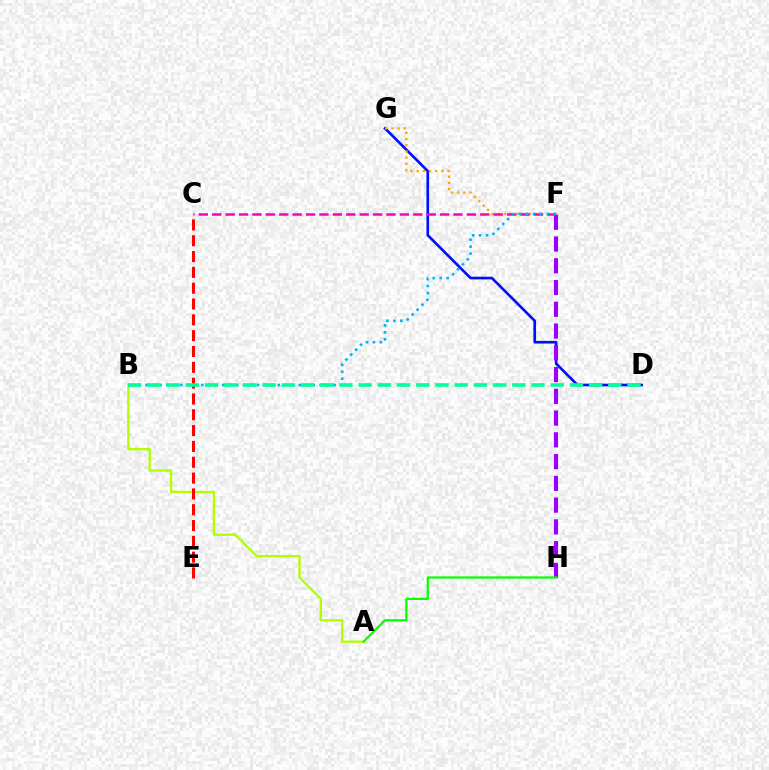{('D', 'G'): [{'color': '#0010ff', 'line_style': 'solid', 'thickness': 1.92}], ('A', 'B'): [{'color': '#b3ff00', 'line_style': 'solid', 'thickness': 1.68}], ('F', 'G'): [{'color': '#ffa500', 'line_style': 'dotted', 'thickness': 1.68}], ('F', 'H'): [{'color': '#9b00ff', 'line_style': 'dashed', 'thickness': 2.96}], ('C', 'F'): [{'color': '#ff00bd', 'line_style': 'dashed', 'thickness': 1.82}], ('C', 'E'): [{'color': '#ff0000', 'line_style': 'dashed', 'thickness': 2.15}], ('A', 'H'): [{'color': '#08ff00', 'line_style': 'solid', 'thickness': 1.61}], ('B', 'F'): [{'color': '#00b5ff', 'line_style': 'dotted', 'thickness': 1.89}], ('B', 'D'): [{'color': '#00ff9d', 'line_style': 'dashed', 'thickness': 2.61}]}